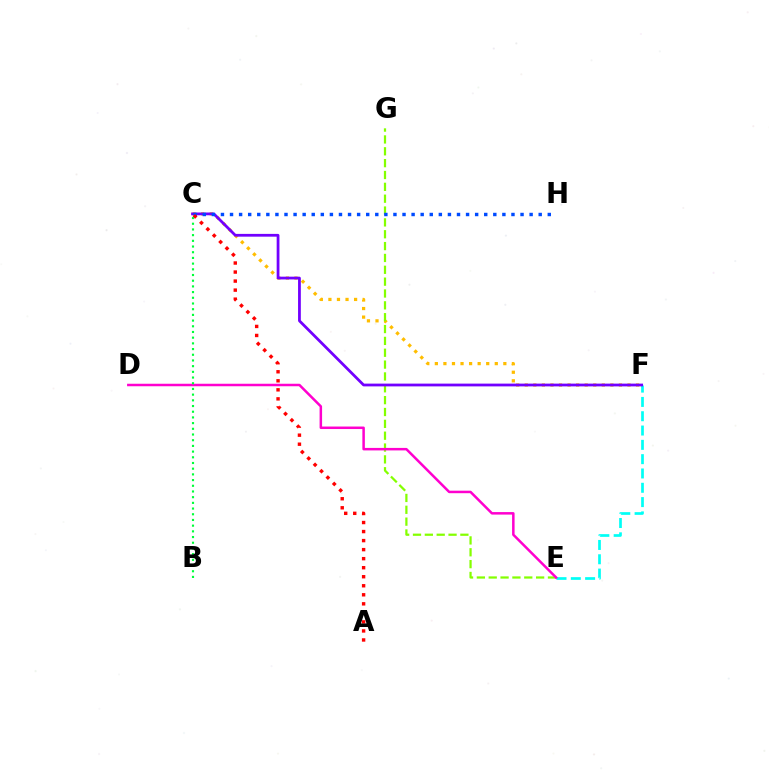{('C', 'F'): [{'color': '#ffbd00', 'line_style': 'dotted', 'thickness': 2.33}, {'color': '#7200ff', 'line_style': 'solid', 'thickness': 2.0}], ('E', 'G'): [{'color': '#84ff00', 'line_style': 'dashed', 'thickness': 1.61}], ('E', 'F'): [{'color': '#00fff6', 'line_style': 'dashed', 'thickness': 1.94}], ('C', 'H'): [{'color': '#004bff', 'line_style': 'dotted', 'thickness': 2.47}], ('D', 'E'): [{'color': '#ff00cf', 'line_style': 'solid', 'thickness': 1.8}], ('A', 'C'): [{'color': '#ff0000', 'line_style': 'dotted', 'thickness': 2.45}], ('B', 'C'): [{'color': '#00ff39', 'line_style': 'dotted', 'thickness': 1.55}]}